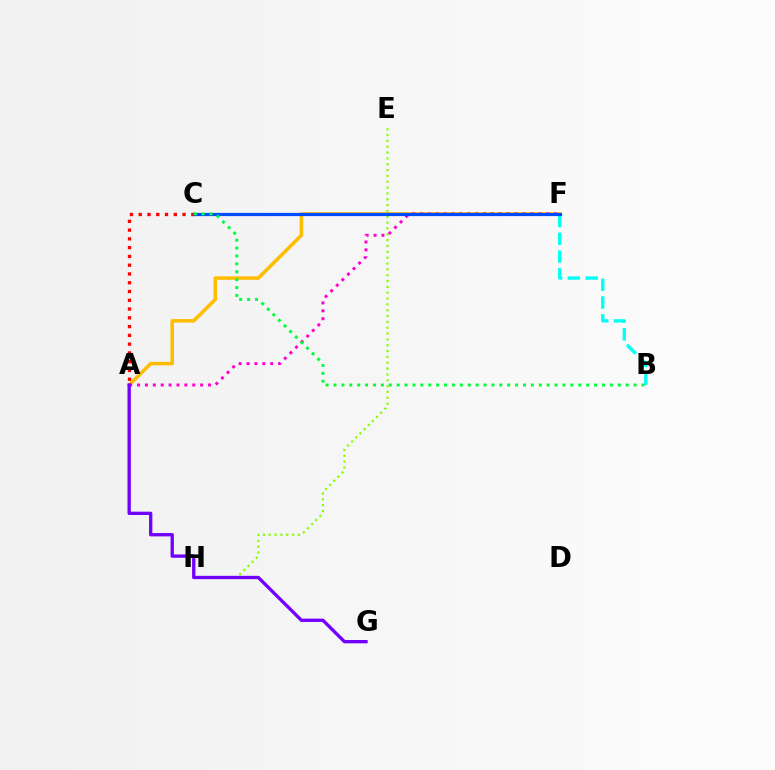{('A', 'F'): [{'color': '#ffbd00', 'line_style': 'solid', 'thickness': 2.55}, {'color': '#ff00cf', 'line_style': 'dotted', 'thickness': 2.14}], ('E', 'H'): [{'color': '#84ff00', 'line_style': 'dotted', 'thickness': 1.59}], ('A', 'C'): [{'color': '#ff0000', 'line_style': 'dotted', 'thickness': 2.38}], ('B', 'F'): [{'color': '#00fff6', 'line_style': 'dashed', 'thickness': 2.42}], ('C', 'F'): [{'color': '#004bff', 'line_style': 'solid', 'thickness': 2.31}], ('B', 'C'): [{'color': '#00ff39', 'line_style': 'dotted', 'thickness': 2.15}], ('A', 'G'): [{'color': '#7200ff', 'line_style': 'solid', 'thickness': 2.39}]}